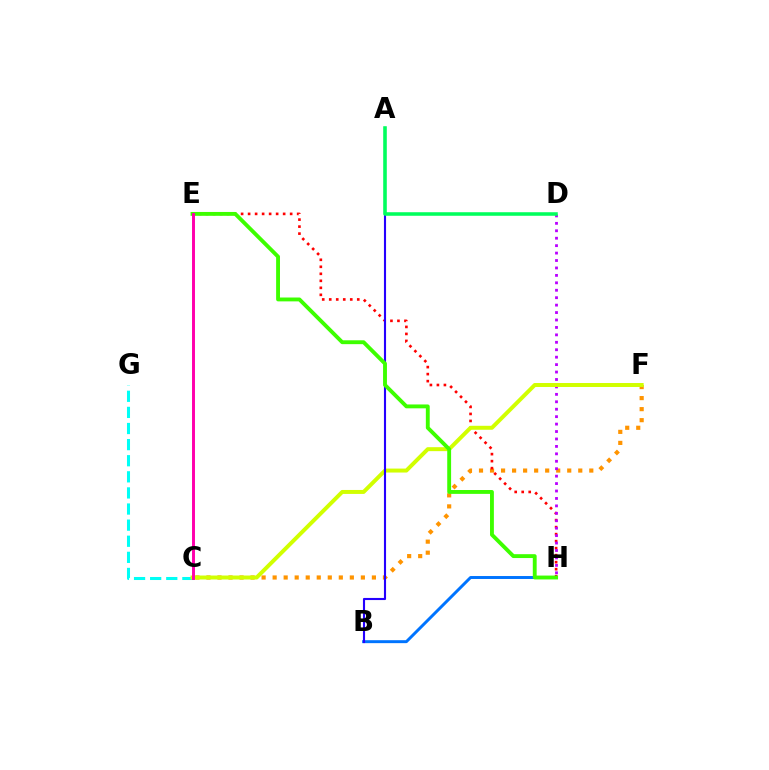{('B', 'H'): [{'color': '#0074ff', 'line_style': 'solid', 'thickness': 2.13}], ('C', 'F'): [{'color': '#ff9400', 'line_style': 'dotted', 'thickness': 3.0}, {'color': '#d1ff00', 'line_style': 'solid', 'thickness': 2.85}], ('E', 'H'): [{'color': '#ff0000', 'line_style': 'dotted', 'thickness': 1.9}, {'color': '#3dff00', 'line_style': 'solid', 'thickness': 2.78}], ('C', 'G'): [{'color': '#00fff6', 'line_style': 'dashed', 'thickness': 2.19}], ('D', 'H'): [{'color': '#b900ff', 'line_style': 'dotted', 'thickness': 2.02}], ('A', 'B'): [{'color': '#2500ff', 'line_style': 'solid', 'thickness': 1.52}], ('A', 'D'): [{'color': '#00ff5c', 'line_style': 'solid', 'thickness': 2.55}], ('C', 'E'): [{'color': '#ff00ac', 'line_style': 'solid', 'thickness': 2.12}]}